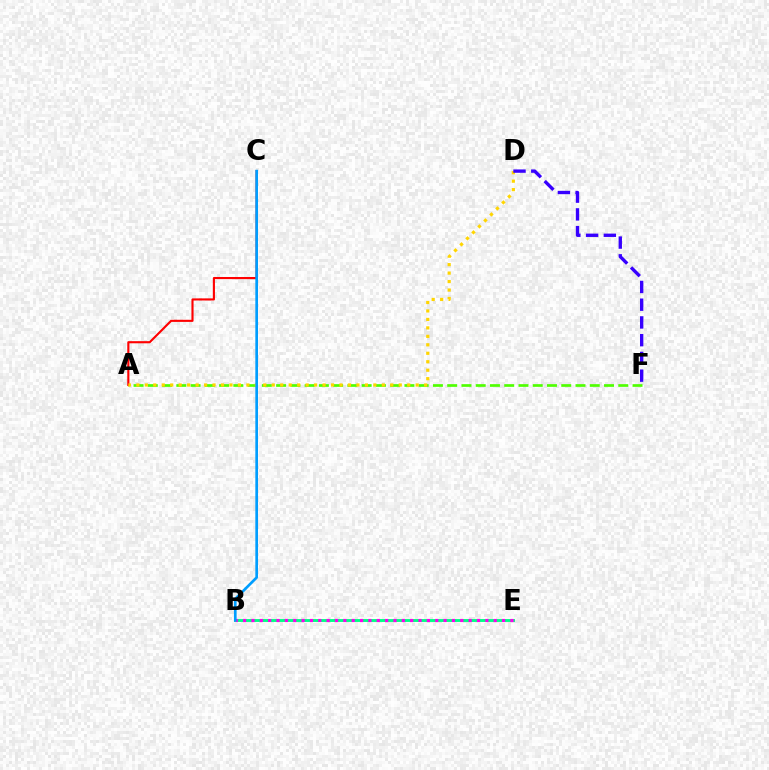{('B', 'E'): [{'color': '#00ff86', 'line_style': 'solid', 'thickness': 2.09}, {'color': '#ff00ed', 'line_style': 'dotted', 'thickness': 2.27}], ('A', 'F'): [{'color': '#4fff00', 'line_style': 'dashed', 'thickness': 1.94}], ('A', 'C'): [{'color': '#ff0000', 'line_style': 'solid', 'thickness': 1.53}], ('A', 'D'): [{'color': '#ffd500', 'line_style': 'dotted', 'thickness': 2.3}], ('D', 'F'): [{'color': '#3700ff', 'line_style': 'dashed', 'thickness': 2.41}], ('B', 'C'): [{'color': '#009eff', 'line_style': 'solid', 'thickness': 1.93}]}